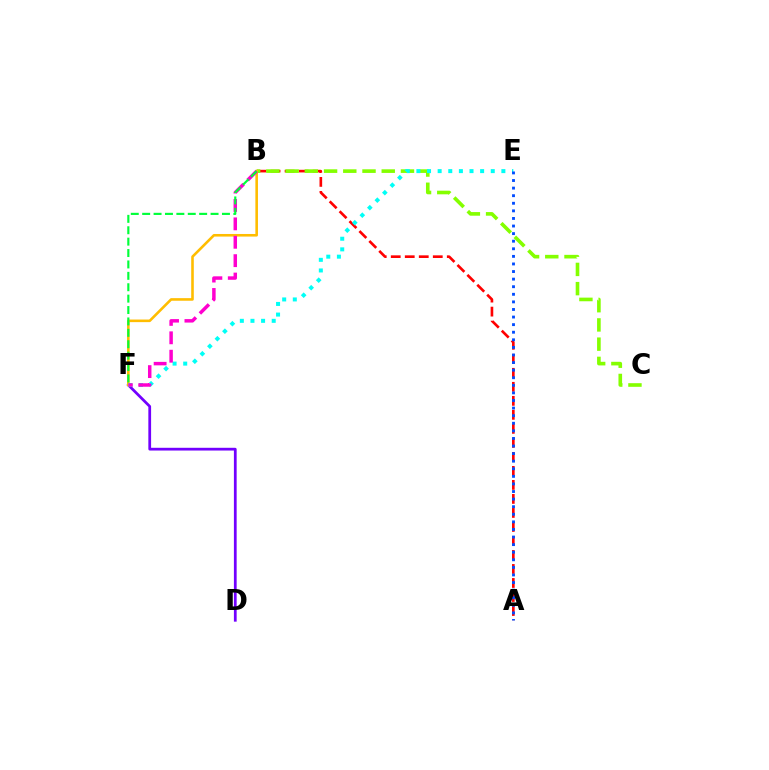{('A', 'B'): [{'color': '#ff0000', 'line_style': 'dashed', 'thickness': 1.9}], ('D', 'F'): [{'color': '#7200ff', 'line_style': 'solid', 'thickness': 1.98}], ('B', 'C'): [{'color': '#84ff00', 'line_style': 'dashed', 'thickness': 2.61}], ('B', 'F'): [{'color': '#ffbd00', 'line_style': 'solid', 'thickness': 1.87}, {'color': '#ff00cf', 'line_style': 'dashed', 'thickness': 2.5}, {'color': '#00ff39', 'line_style': 'dashed', 'thickness': 1.55}], ('E', 'F'): [{'color': '#00fff6', 'line_style': 'dotted', 'thickness': 2.89}], ('A', 'E'): [{'color': '#004bff', 'line_style': 'dotted', 'thickness': 2.06}]}